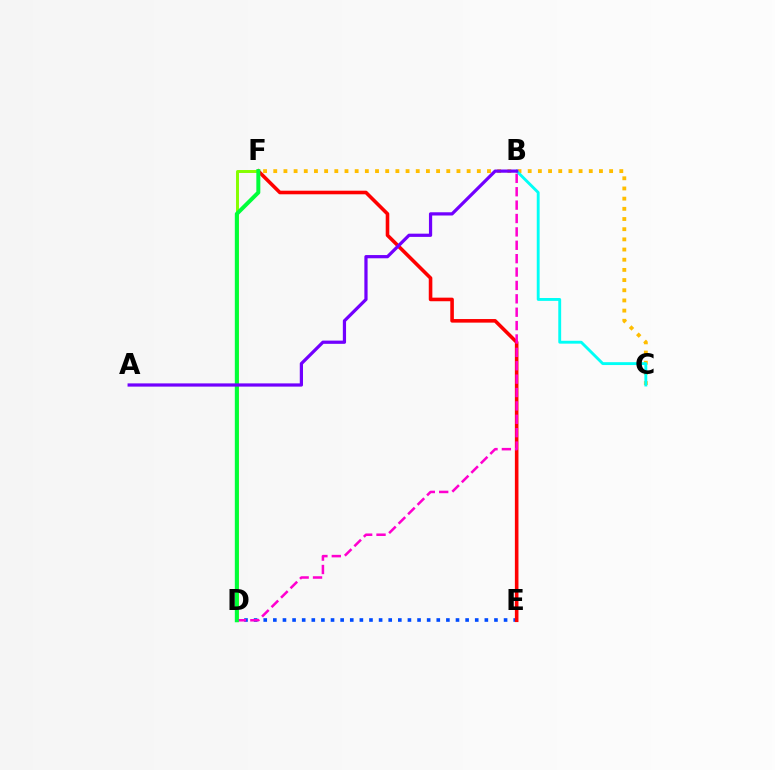{('C', 'F'): [{'color': '#ffbd00', 'line_style': 'dotted', 'thickness': 2.77}], ('D', 'E'): [{'color': '#004bff', 'line_style': 'dotted', 'thickness': 2.61}], ('E', 'F'): [{'color': '#ff0000', 'line_style': 'solid', 'thickness': 2.58}], ('D', 'F'): [{'color': '#84ff00', 'line_style': 'solid', 'thickness': 2.13}, {'color': '#00ff39', 'line_style': 'solid', 'thickness': 2.86}], ('B', 'C'): [{'color': '#00fff6', 'line_style': 'solid', 'thickness': 2.07}], ('B', 'D'): [{'color': '#ff00cf', 'line_style': 'dashed', 'thickness': 1.82}], ('A', 'B'): [{'color': '#7200ff', 'line_style': 'solid', 'thickness': 2.32}]}